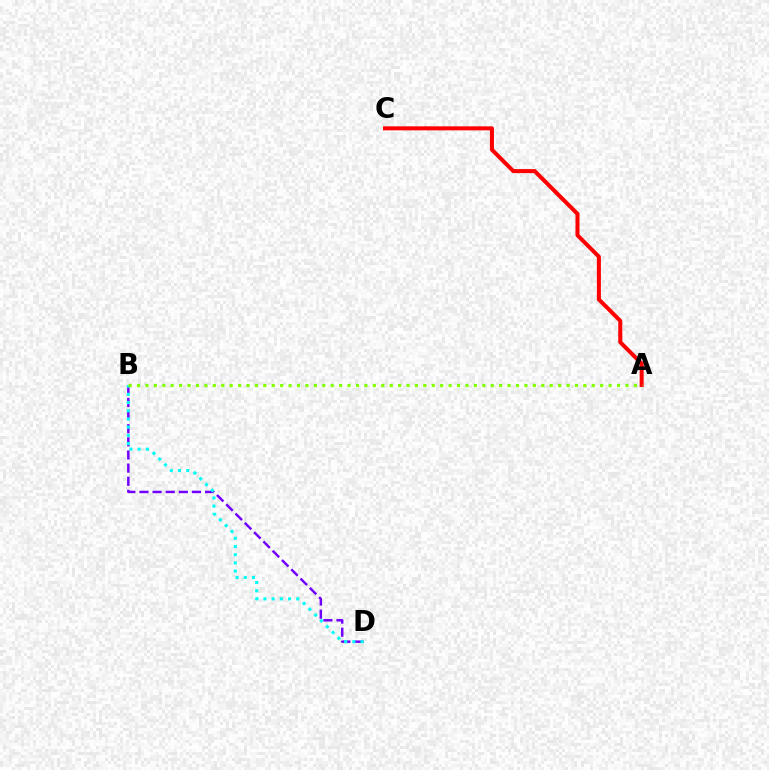{('B', 'D'): [{'color': '#7200ff', 'line_style': 'dashed', 'thickness': 1.78}, {'color': '#00fff6', 'line_style': 'dotted', 'thickness': 2.23}], ('A', 'C'): [{'color': '#ff0000', 'line_style': 'solid', 'thickness': 2.9}], ('A', 'B'): [{'color': '#84ff00', 'line_style': 'dotted', 'thickness': 2.29}]}